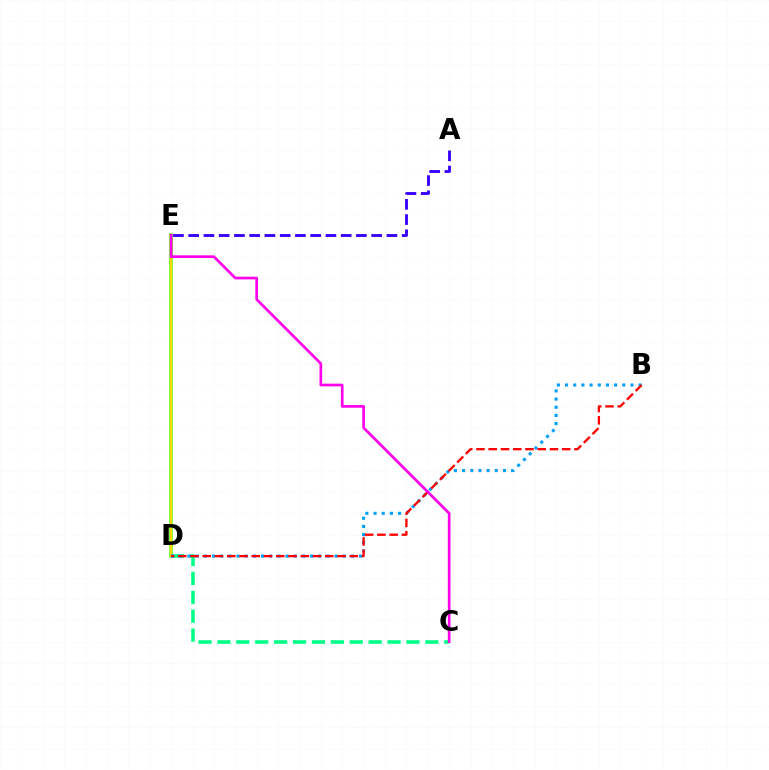{('D', 'E'): [{'color': '#4fff00', 'line_style': 'solid', 'thickness': 2.54}, {'color': '#ffd500', 'line_style': 'solid', 'thickness': 1.55}], ('C', 'D'): [{'color': '#00ff86', 'line_style': 'dashed', 'thickness': 2.57}], ('B', 'D'): [{'color': '#009eff', 'line_style': 'dotted', 'thickness': 2.22}, {'color': '#ff0000', 'line_style': 'dashed', 'thickness': 1.66}], ('A', 'E'): [{'color': '#3700ff', 'line_style': 'dashed', 'thickness': 2.07}], ('C', 'E'): [{'color': '#ff00ed', 'line_style': 'solid', 'thickness': 1.93}]}